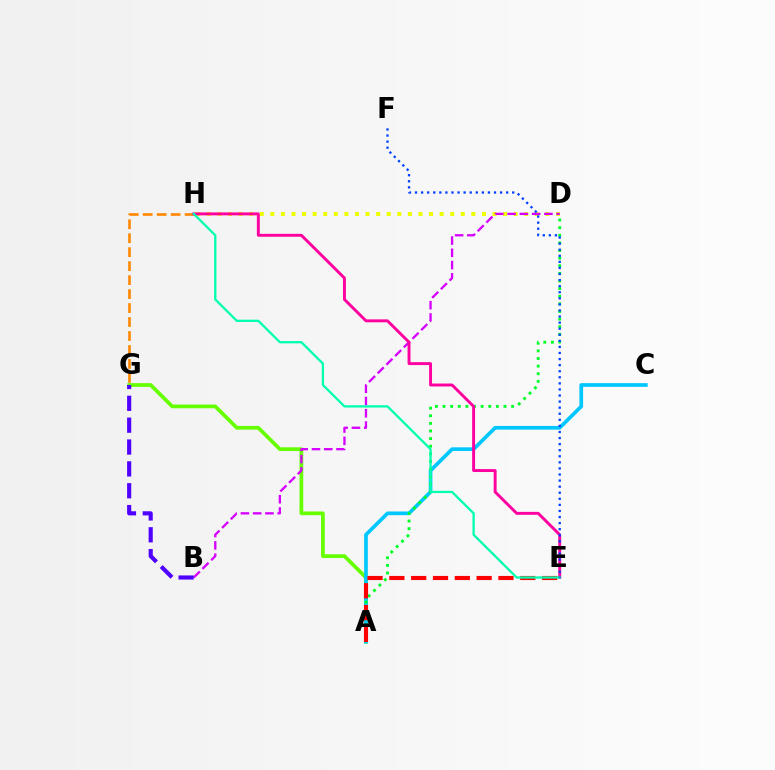{('A', 'G'): [{'color': '#66ff00', 'line_style': 'solid', 'thickness': 2.69}], ('A', 'C'): [{'color': '#00c7ff', 'line_style': 'solid', 'thickness': 2.66}], ('D', 'H'): [{'color': '#eeff00', 'line_style': 'dotted', 'thickness': 2.87}], ('A', 'D'): [{'color': '#00ff27', 'line_style': 'dotted', 'thickness': 2.07}], ('B', 'D'): [{'color': '#d600ff', 'line_style': 'dashed', 'thickness': 1.67}], ('G', 'H'): [{'color': '#ff8800', 'line_style': 'dashed', 'thickness': 1.9}], ('E', 'H'): [{'color': '#ff00a0', 'line_style': 'solid', 'thickness': 2.11}, {'color': '#00ffaf', 'line_style': 'solid', 'thickness': 1.64}], ('A', 'E'): [{'color': '#ff0000', 'line_style': 'dashed', 'thickness': 2.96}], ('B', 'G'): [{'color': '#4f00ff', 'line_style': 'dashed', 'thickness': 2.97}], ('E', 'F'): [{'color': '#003fff', 'line_style': 'dotted', 'thickness': 1.65}]}